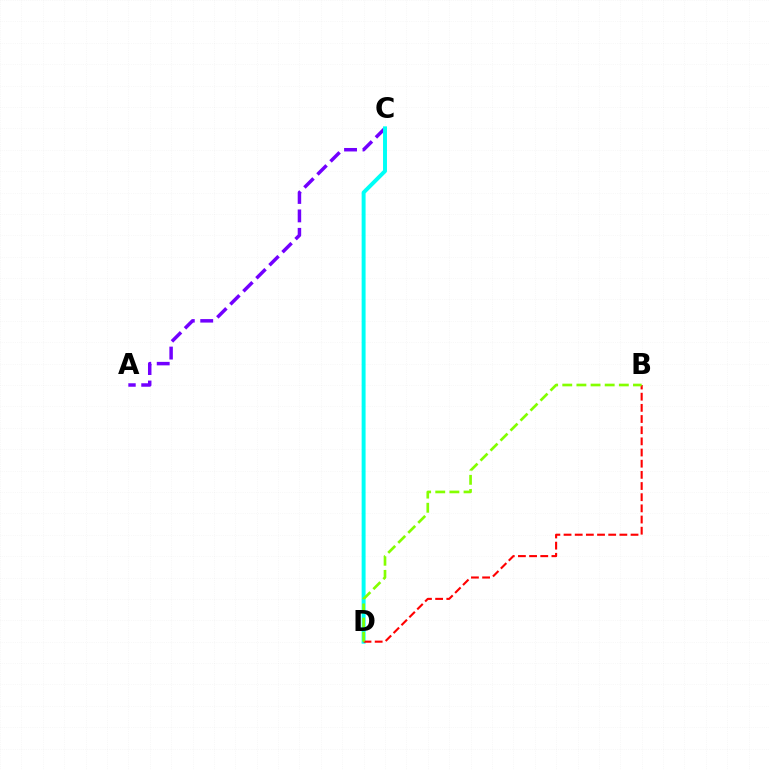{('A', 'C'): [{'color': '#7200ff', 'line_style': 'dashed', 'thickness': 2.51}], ('C', 'D'): [{'color': '#00fff6', 'line_style': 'solid', 'thickness': 2.84}], ('B', 'D'): [{'color': '#ff0000', 'line_style': 'dashed', 'thickness': 1.52}, {'color': '#84ff00', 'line_style': 'dashed', 'thickness': 1.92}]}